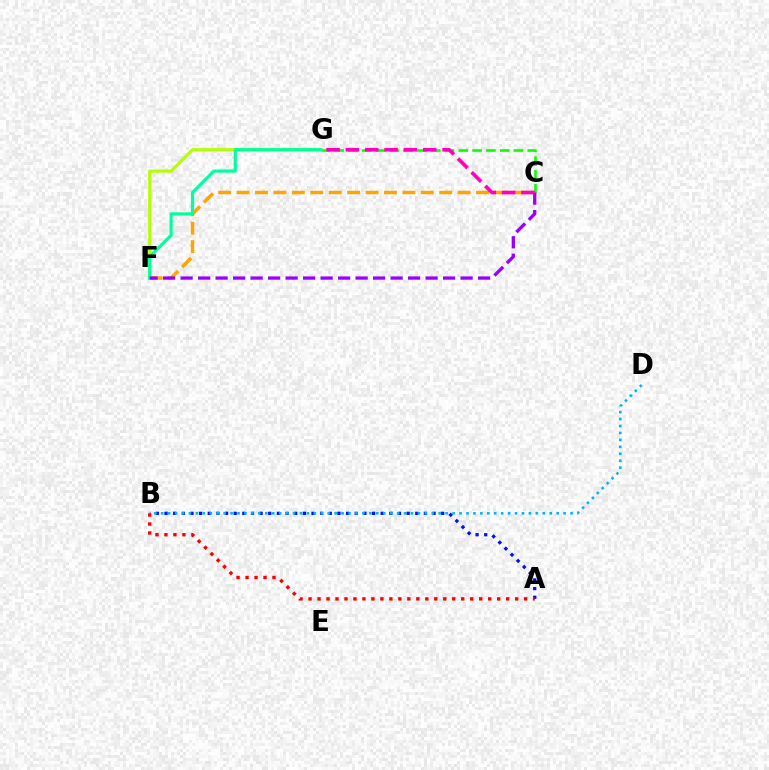{('C', 'G'): [{'color': '#08ff00', 'line_style': 'dashed', 'thickness': 1.87}, {'color': '#ff00bd', 'line_style': 'dashed', 'thickness': 2.63}], ('F', 'G'): [{'color': '#b3ff00', 'line_style': 'solid', 'thickness': 2.23}, {'color': '#00ff9d', 'line_style': 'solid', 'thickness': 2.29}], ('C', 'F'): [{'color': '#ffa500', 'line_style': 'dashed', 'thickness': 2.5}, {'color': '#9b00ff', 'line_style': 'dashed', 'thickness': 2.38}], ('A', 'B'): [{'color': '#0010ff', 'line_style': 'dotted', 'thickness': 2.35}, {'color': '#ff0000', 'line_style': 'dotted', 'thickness': 2.44}], ('B', 'D'): [{'color': '#00b5ff', 'line_style': 'dotted', 'thickness': 1.88}]}